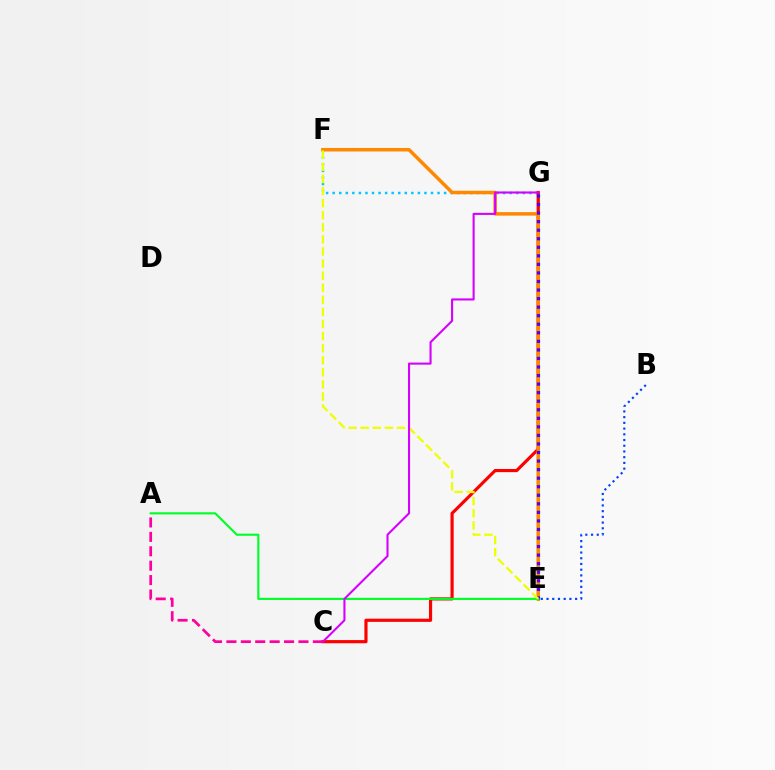{('E', 'G'): [{'color': '#66ff00', 'line_style': 'solid', 'thickness': 2.23}, {'color': '#00ffaf', 'line_style': 'dotted', 'thickness': 1.84}, {'color': '#4f00ff', 'line_style': 'dotted', 'thickness': 2.32}], ('F', 'G'): [{'color': '#00c7ff', 'line_style': 'dotted', 'thickness': 1.78}], ('C', 'G'): [{'color': '#ff0000', 'line_style': 'solid', 'thickness': 2.28}, {'color': '#d600ff', 'line_style': 'solid', 'thickness': 1.51}], ('E', 'F'): [{'color': '#ff8800', 'line_style': 'solid', 'thickness': 2.52}, {'color': '#eeff00', 'line_style': 'dashed', 'thickness': 1.64}], ('A', 'E'): [{'color': '#00ff27', 'line_style': 'solid', 'thickness': 1.54}], ('B', 'E'): [{'color': '#003fff', 'line_style': 'dotted', 'thickness': 1.55}], ('A', 'C'): [{'color': '#ff00a0', 'line_style': 'dashed', 'thickness': 1.96}]}